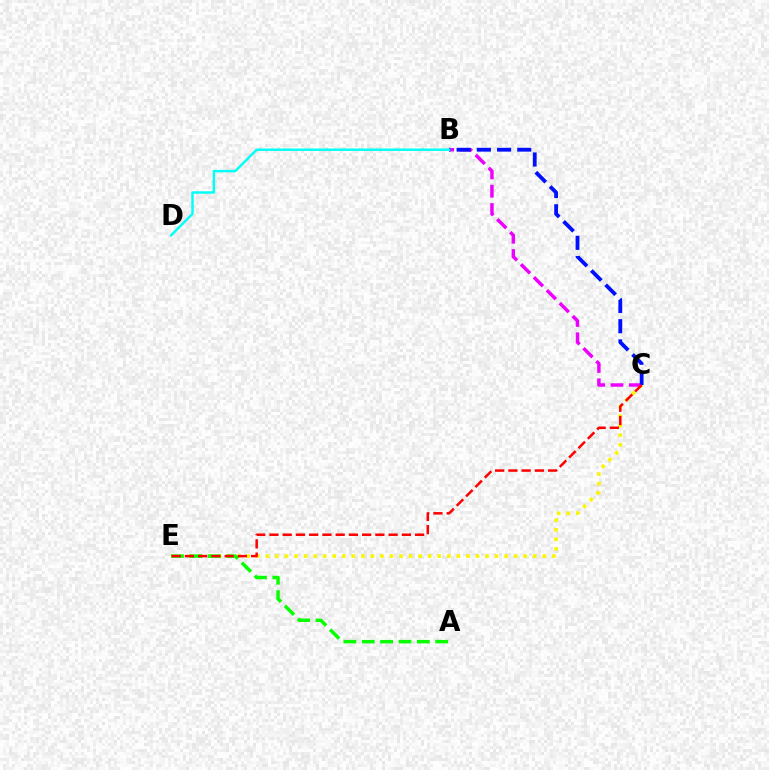{('C', 'E'): [{'color': '#fcf500', 'line_style': 'dotted', 'thickness': 2.59}, {'color': '#ff0000', 'line_style': 'dashed', 'thickness': 1.8}], ('A', 'E'): [{'color': '#08ff00', 'line_style': 'dashed', 'thickness': 2.49}], ('B', 'C'): [{'color': '#ee00ff', 'line_style': 'dashed', 'thickness': 2.49}, {'color': '#0010ff', 'line_style': 'dashed', 'thickness': 2.75}], ('B', 'D'): [{'color': '#00fff6', 'line_style': 'solid', 'thickness': 1.75}]}